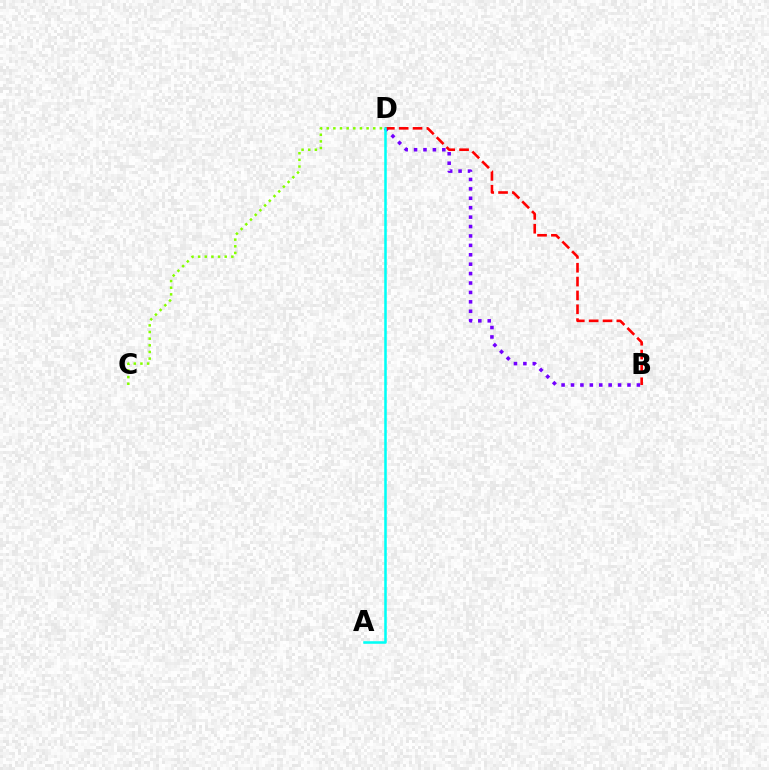{('B', 'D'): [{'color': '#7200ff', 'line_style': 'dotted', 'thickness': 2.56}, {'color': '#ff0000', 'line_style': 'dashed', 'thickness': 1.88}], ('A', 'D'): [{'color': '#00fff6', 'line_style': 'solid', 'thickness': 1.83}], ('C', 'D'): [{'color': '#84ff00', 'line_style': 'dotted', 'thickness': 1.81}]}